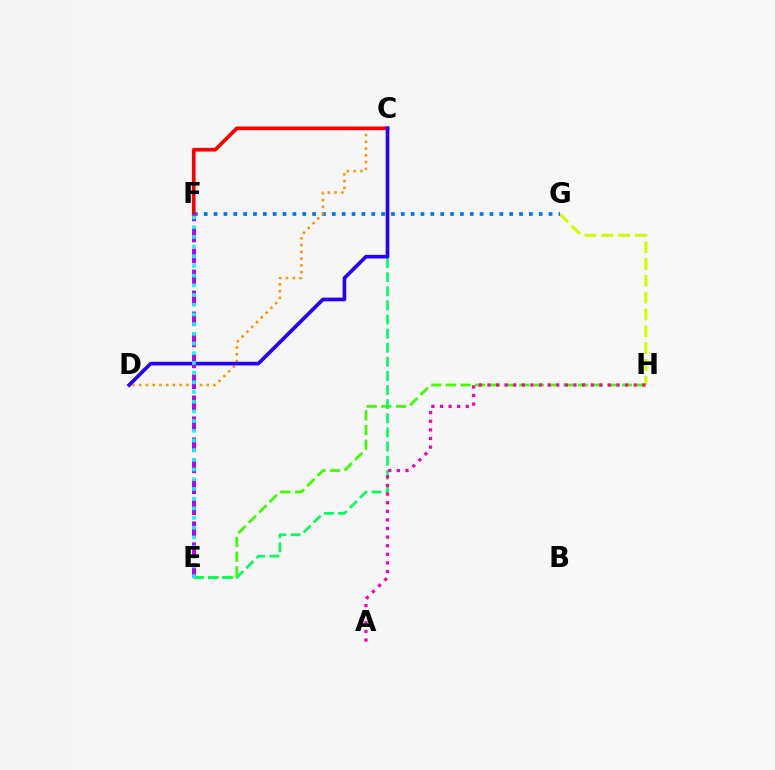{('E', 'H'): [{'color': '#3dff00', 'line_style': 'dashed', 'thickness': 1.99}], ('G', 'H'): [{'color': '#d1ff00', 'line_style': 'dashed', 'thickness': 2.29}], ('F', 'G'): [{'color': '#0074ff', 'line_style': 'dotted', 'thickness': 2.68}], ('C', 'D'): [{'color': '#ff9400', 'line_style': 'dotted', 'thickness': 1.83}, {'color': '#2500ff', 'line_style': 'solid', 'thickness': 2.64}], ('C', 'F'): [{'color': '#ff0000', 'line_style': 'solid', 'thickness': 2.64}], ('C', 'E'): [{'color': '#00ff5c', 'line_style': 'dashed', 'thickness': 1.92}], ('A', 'H'): [{'color': '#ff00ac', 'line_style': 'dotted', 'thickness': 2.34}], ('E', 'F'): [{'color': '#b900ff', 'line_style': 'dashed', 'thickness': 2.85}, {'color': '#00fff6', 'line_style': 'dotted', 'thickness': 2.63}]}